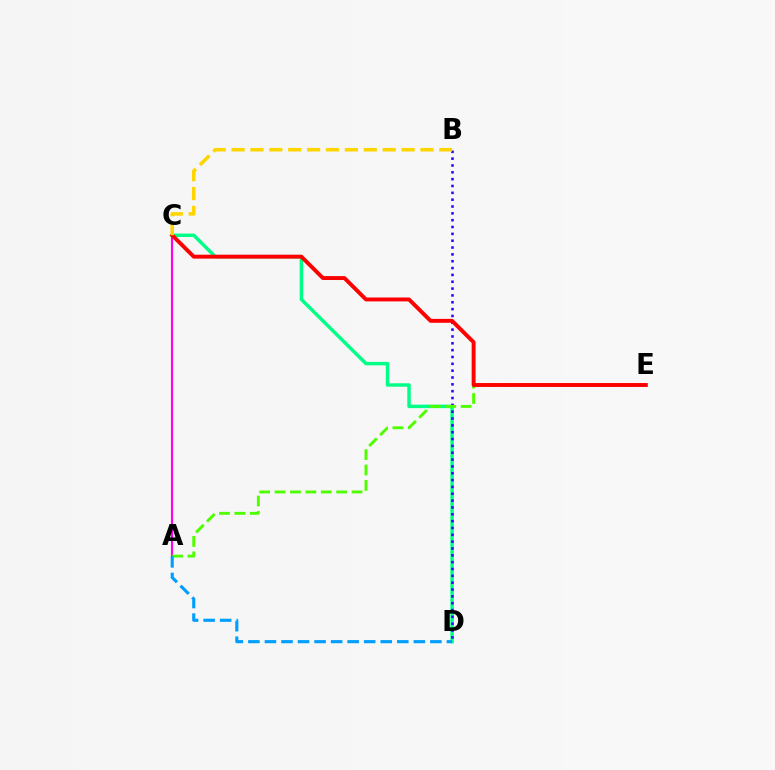{('A', 'C'): [{'color': '#ff00ed', 'line_style': 'solid', 'thickness': 1.54}], ('C', 'D'): [{'color': '#00ff86', 'line_style': 'solid', 'thickness': 2.49}], ('B', 'D'): [{'color': '#3700ff', 'line_style': 'dotted', 'thickness': 1.86}], ('A', 'E'): [{'color': '#4fff00', 'line_style': 'dashed', 'thickness': 2.09}], ('C', 'E'): [{'color': '#ff0000', 'line_style': 'solid', 'thickness': 2.82}], ('B', 'C'): [{'color': '#ffd500', 'line_style': 'dashed', 'thickness': 2.57}], ('A', 'D'): [{'color': '#009eff', 'line_style': 'dashed', 'thickness': 2.25}]}